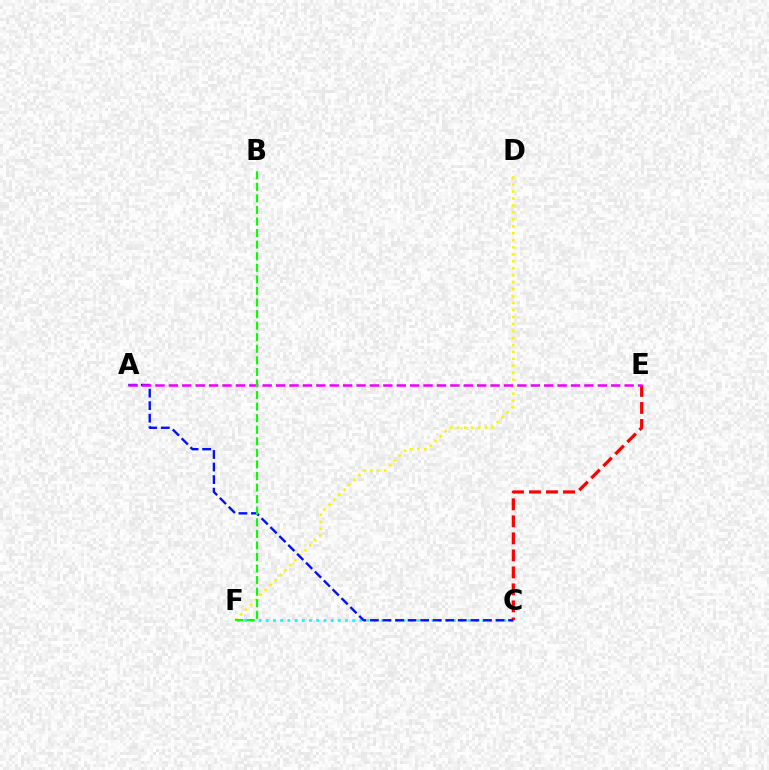{('C', 'E'): [{'color': '#ff0000', 'line_style': 'dashed', 'thickness': 2.31}], ('D', 'F'): [{'color': '#fcf500', 'line_style': 'dotted', 'thickness': 1.89}], ('C', 'F'): [{'color': '#00fff6', 'line_style': 'dotted', 'thickness': 1.96}], ('A', 'C'): [{'color': '#0010ff', 'line_style': 'dashed', 'thickness': 1.71}], ('A', 'E'): [{'color': '#ee00ff', 'line_style': 'dashed', 'thickness': 1.82}], ('B', 'F'): [{'color': '#08ff00', 'line_style': 'dashed', 'thickness': 1.57}]}